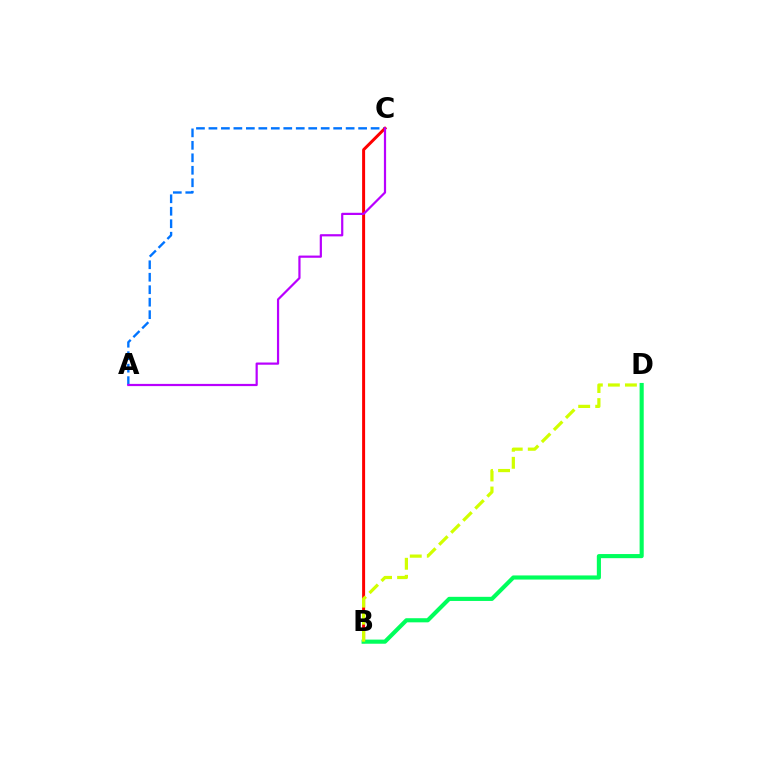{('A', 'C'): [{'color': '#0074ff', 'line_style': 'dashed', 'thickness': 1.69}, {'color': '#b900ff', 'line_style': 'solid', 'thickness': 1.59}], ('B', 'C'): [{'color': '#ff0000', 'line_style': 'solid', 'thickness': 2.15}], ('B', 'D'): [{'color': '#00ff5c', 'line_style': 'solid', 'thickness': 2.97}, {'color': '#d1ff00', 'line_style': 'dashed', 'thickness': 2.31}]}